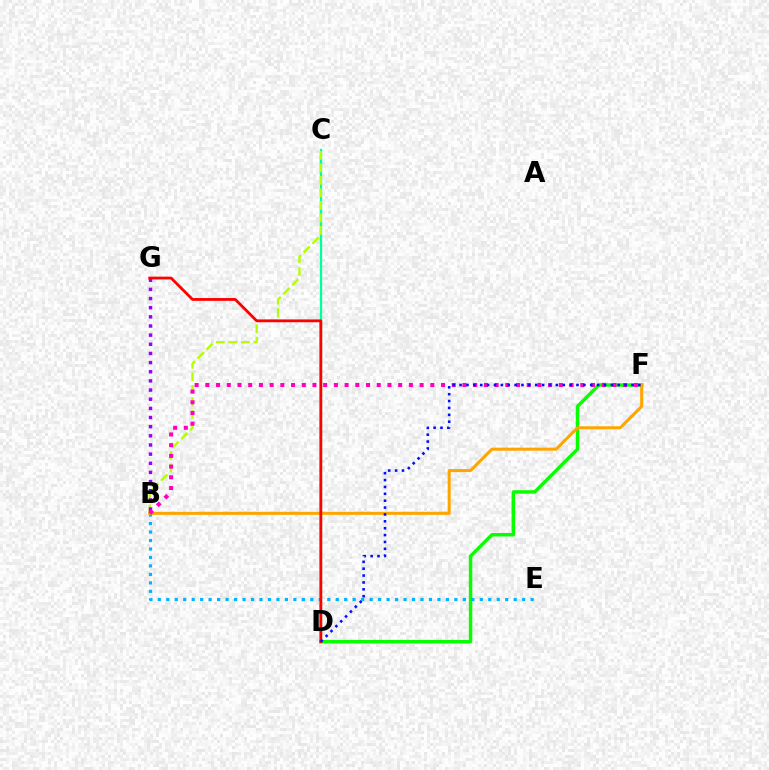{('D', 'F'): [{'color': '#08ff00', 'line_style': 'solid', 'thickness': 2.49}, {'color': '#0010ff', 'line_style': 'dotted', 'thickness': 1.87}], ('B', 'E'): [{'color': '#00b5ff', 'line_style': 'dotted', 'thickness': 2.3}], ('C', 'D'): [{'color': '#00ff9d', 'line_style': 'solid', 'thickness': 1.65}], ('B', 'C'): [{'color': '#b3ff00', 'line_style': 'dashed', 'thickness': 1.7}], ('B', 'G'): [{'color': '#9b00ff', 'line_style': 'dotted', 'thickness': 2.49}], ('B', 'F'): [{'color': '#ffa500', 'line_style': 'solid', 'thickness': 2.18}, {'color': '#ff00bd', 'line_style': 'dotted', 'thickness': 2.91}], ('D', 'G'): [{'color': '#ff0000', 'line_style': 'solid', 'thickness': 2.02}]}